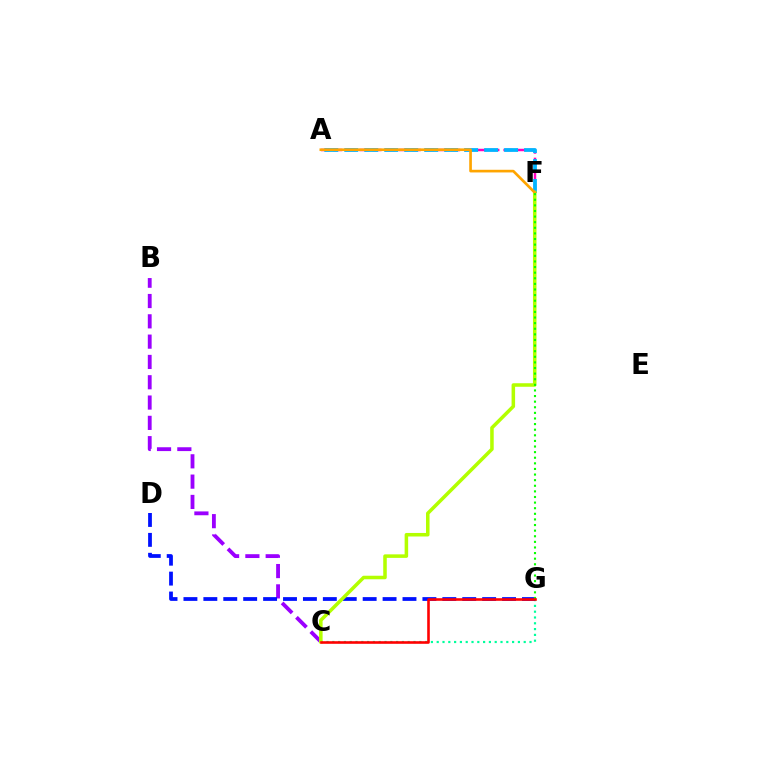{('A', 'F'): [{'color': '#ff00bd', 'line_style': 'dashed', 'thickness': 1.78}, {'color': '#00b5ff', 'line_style': 'dashed', 'thickness': 2.71}, {'color': '#ffa500', 'line_style': 'solid', 'thickness': 1.92}], ('C', 'G'): [{'color': '#00ff9d', 'line_style': 'dotted', 'thickness': 1.58}, {'color': '#ff0000', 'line_style': 'solid', 'thickness': 1.87}], ('B', 'C'): [{'color': '#9b00ff', 'line_style': 'dashed', 'thickness': 2.76}], ('D', 'G'): [{'color': '#0010ff', 'line_style': 'dashed', 'thickness': 2.71}], ('C', 'F'): [{'color': '#b3ff00', 'line_style': 'solid', 'thickness': 2.54}], ('F', 'G'): [{'color': '#08ff00', 'line_style': 'dotted', 'thickness': 1.52}]}